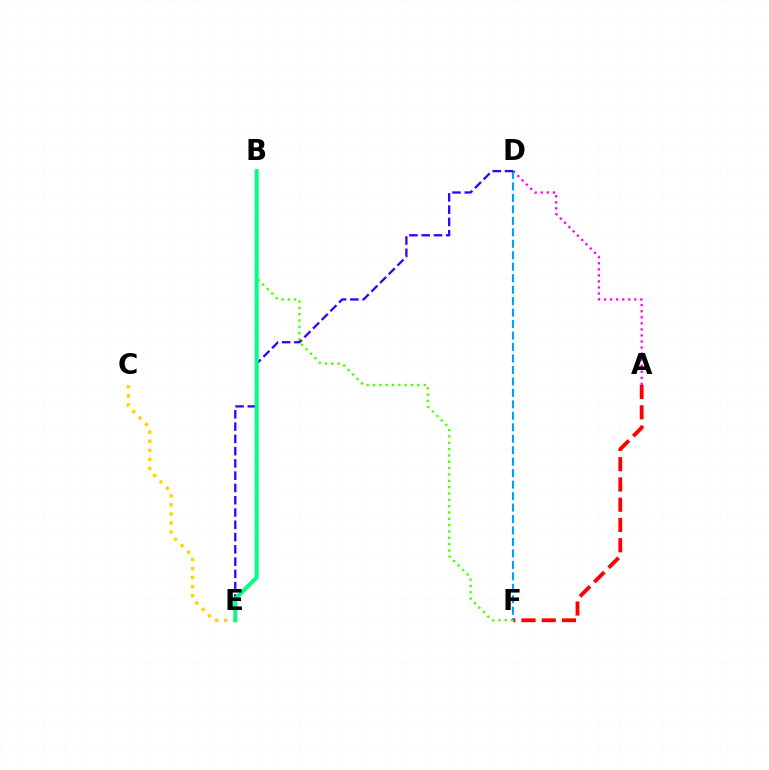{('A', 'D'): [{'color': '#ff00ed', 'line_style': 'dotted', 'thickness': 1.64}], ('A', 'F'): [{'color': '#ff0000', 'line_style': 'dashed', 'thickness': 2.75}], ('B', 'F'): [{'color': '#4fff00', 'line_style': 'dotted', 'thickness': 1.72}], ('D', 'F'): [{'color': '#009eff', 'line_style': 'dashed', 'thickness': 1.56}], ('C', 'E'): [{'color': '#ffd500', 'line_style': 'dotted', 'thickness': 2.46}], ('D', 'E'): [{'color': '#3700ff', 'line_style': 'dashed', 'thickness': 1.67}], ('B', 'E'): [{'color': '#00ff86', 'line_style': 'solid', 'thickness': 2.89}]}